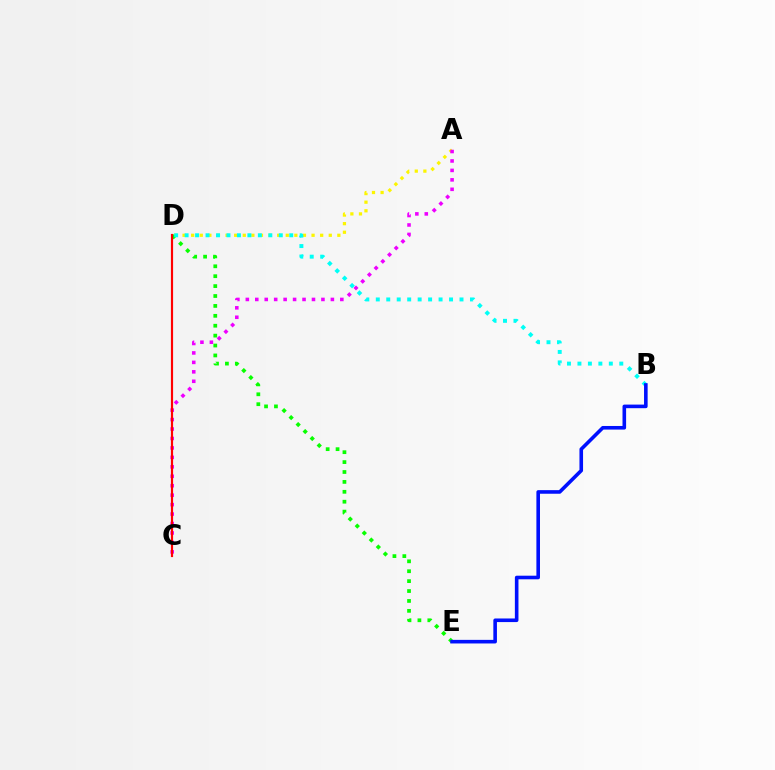{('A', 'D'): [{'color': '#fcf500', 'line_style': 'dotted', 'thickness': 2.34}], ('A', 'C'): [{'color': '#ee00ff', 'line_style': 'dotted', 'thickness': 2.57}], ('D', 'E'): [{'color': '#08ff00', 'line_style': 'dotted', 'thickness': 2.69}], ('B', 'D'): [{'color': '#00fff6', 'line_style': 'dotted', 'thickness': 2.84}], ('B', 'E'): [{'color': '#0010ff', 'line_style': 'solid', 'thickness': 2.59}], ('C', 'D'): [{'color': '#ff0000', 'line_style': 'solid', 'thickness': 1.56}]}